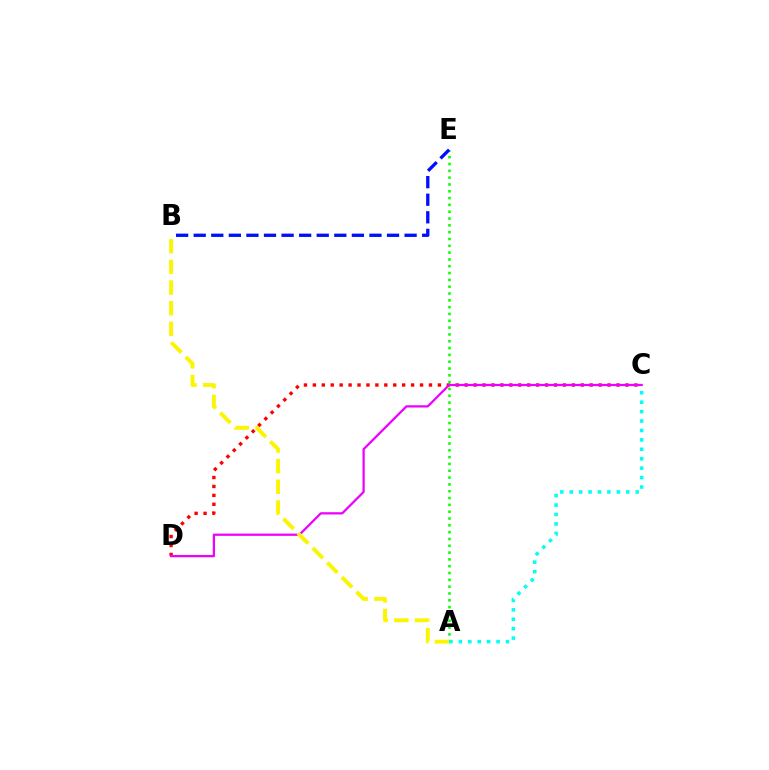{('C', 'D'): [{'color': '#ff0000', 'line_style': 'dotted', 'thickness': 2.43}, {'color': '#ee00ff', 'line_style': 'solid', 'thickness': 1.62}], ('A', 'E'): [{'color': '#08ff00', 'line_style': 'dotted', 'thickness': 1.85}], ('A', 'B'): [{'color': '#fcf500', 'line_style': 'dashed', 'thickness': 2.81}], ('A', 'C'): [{'color': '#00fff6', 'line_style': 'dotted', 'thickness': 2.56}], ('B', 'E'): [{'color': '#0010ff', 'line_style': 'dashed', 'thickness': 2.39}]}